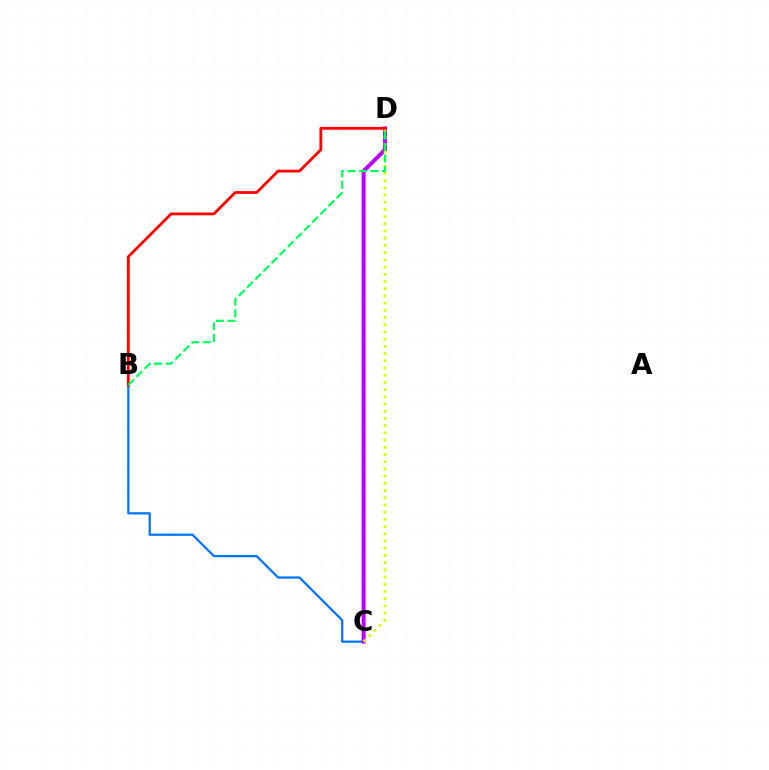{('B', 'C'): [{'color': '#0074ff', 'line_style': 'solid', 'thickness': 1.61}], ('C', 'D'): [{'color': '#b900ff', 'line_style': 'solid', 'thickness': 2.85}, {'color': '#d1ff00', 'line_style': 'dotted', 'thickness': 1.96}], ('B', 'D'): [{'color': '#ff0000', 'line_style': 'solid', 'thickness': 2.01}, {'color': '#00ff5c', 'line_style': 'dashed', 'thickness': 1.56}]}